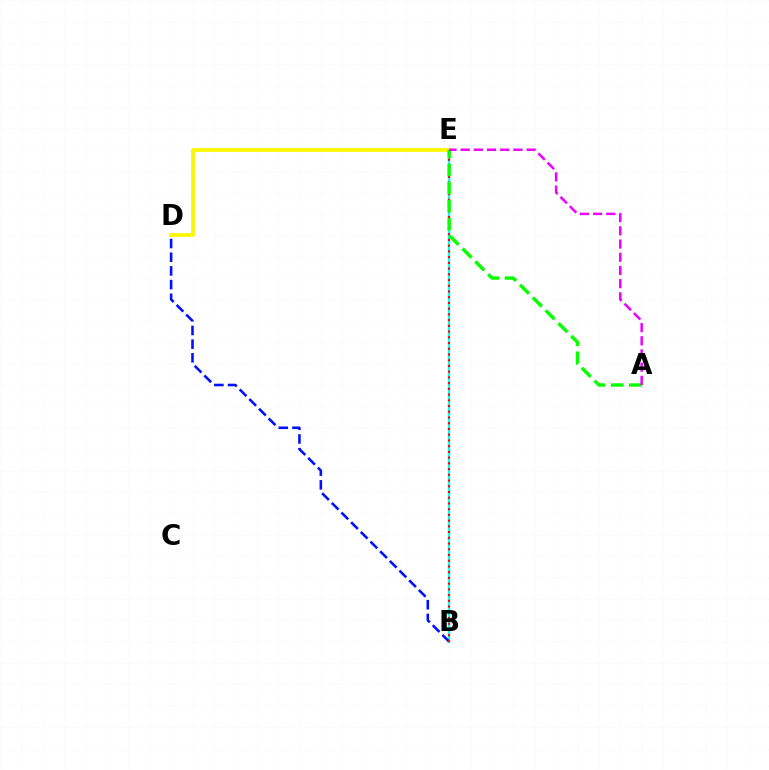{('B', 'E'): [{'color': '#00fff6', 'line_style': 'solid', 'thickness': 1.64}, {'color': '#ff0000', 'line_style': 'dotted', 'thickness': 1.56}], ('B', 'D'): [{'color': '#0010ff', 'line_style': 'dashed', 'thickness': 1.86}], ('D', 'E'): [{'color': '#fcf500', 'line_style': 'solid', 'thickness': 2.69}], ('A', 'E'): [{'color': '#08ff00', 'line_style': 'dashed', 'thickness': 2.46}, {'color': '#ee00ff', 'line_style': 'dashed', 'thickness': 1.79}]}